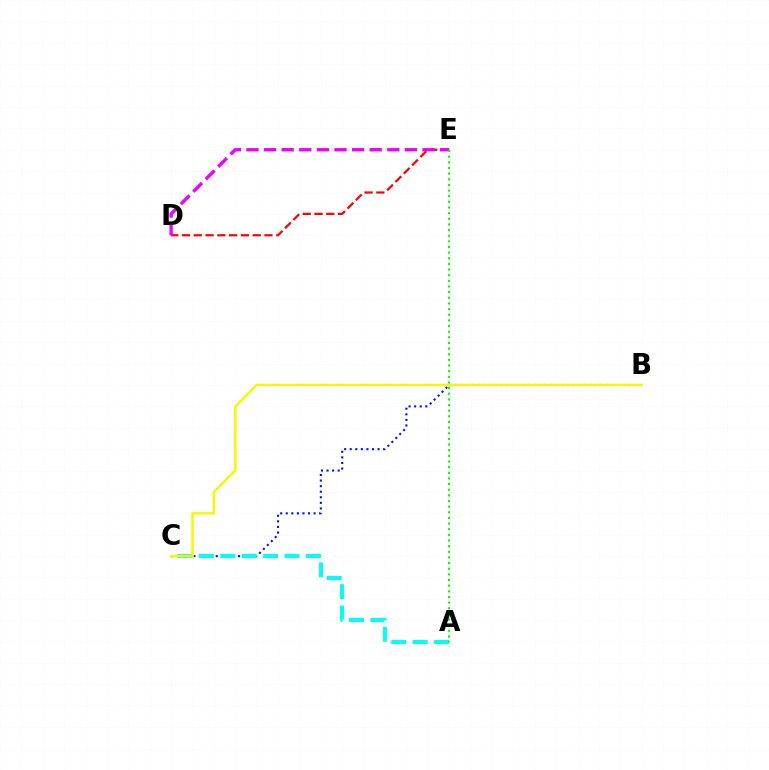{('D', 'E'): [{'color': '#ff0000', 'line_style': 'dashed', 'thickness': 1.6}, {'color': '#ee00ff', 'line_style': 'dashed', 'thickness': 2.39}], ('B', 'C'): [{'color': '#0010ff', 'line_style': 'dotted', 'thickness': 1.51}, {'color': '#fcf500', 'line_style': 'solid', 'thickness': 1.77}], ('A', 'C'): [{'color': '#00fff6', 'line_style': 'dashed', 'thickness': 2.91}], ('A', 'E'): [{'color': '#08ff00', 'line_style': 'dotted', 'thickness': 1.53}]}